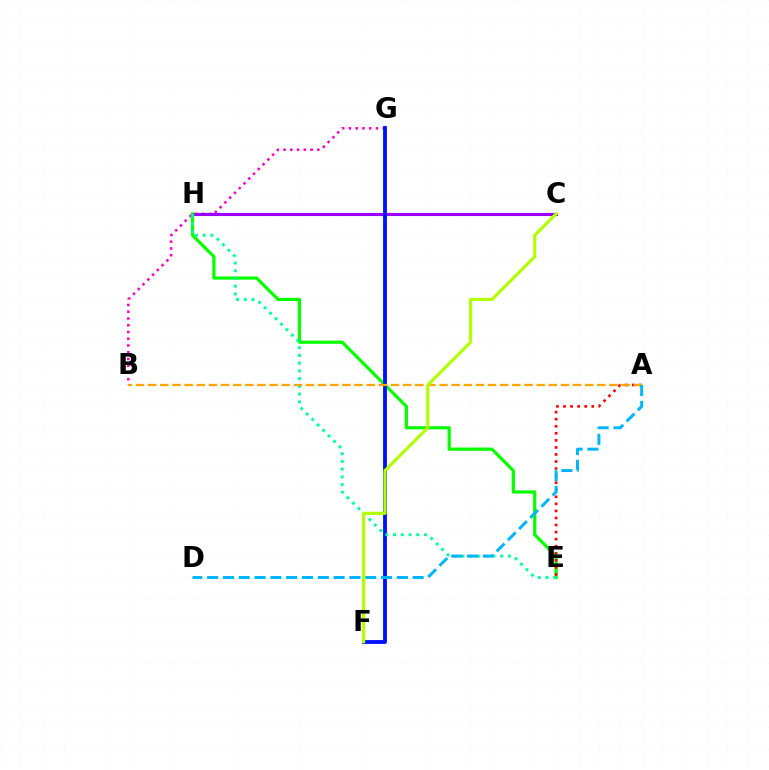{('B', 'G'): [{'color': '#ff00bd', 'line_style': 'dotted', 'thickness': 1.83}], ('C', 'H'): [{'color': '#9b00ff', 'line_style': 'solid', 'thickness': 2.24}], ('E', 'H'): [{'color': '#08ff00', 'line_style': 'solid', 'thickness': 2.31}, {'color': '#00ff9d', 'line_style': 'dotted', 'thickness': 2.1}], ('F', 'G'): [{'color': '#0010ff', 'line_style': 'solid', 'thickness': 2.76}], ('A', 'E'): [{'color': '#ff0000', 'line_style': 'dotted', 'thickness': 1.92}], ('A', 'B'): [{'color': '#ffa500', 'line_style': 'dashed', 'thickness': 1.65}], ('A', 'D'): [{'color': '#00b5ff', 'line_style': 'dashed', 'thickness': 2.15}], ('C', 'F'): [{'color': '#b3ff00', 'line_style': 'solid', 'thickness': 2.3}]}